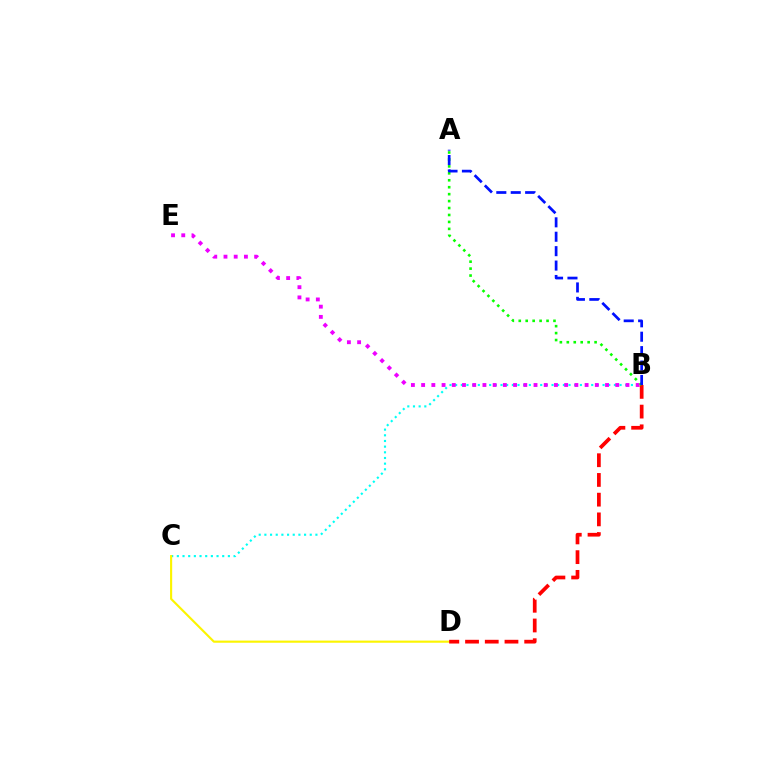{('B', 'C'): [{'color': '#00fff6', 'line_style': 'dotted', 'thickness': 1.54}], ('C', 'D'): [{'color': '#fcf500', 'line_style': 'solid', 'thickness': 1.54}], ('B', 'E'): [{'color': '#ee00ff', 'line_style': 'dotted', 'thickness': 2.78}], ('B', 'D'): [{'color': '#ff0000', 'line_style': 'dashed', 'thickness': 2.68}], ('A', 'B'): [{'color': '#08ff00', 'line_style': 'dotted', 'thickness': 1.89}, {'color': '#0010ff', 'line_style': 'dashed', 'thickness': 1.96}]}